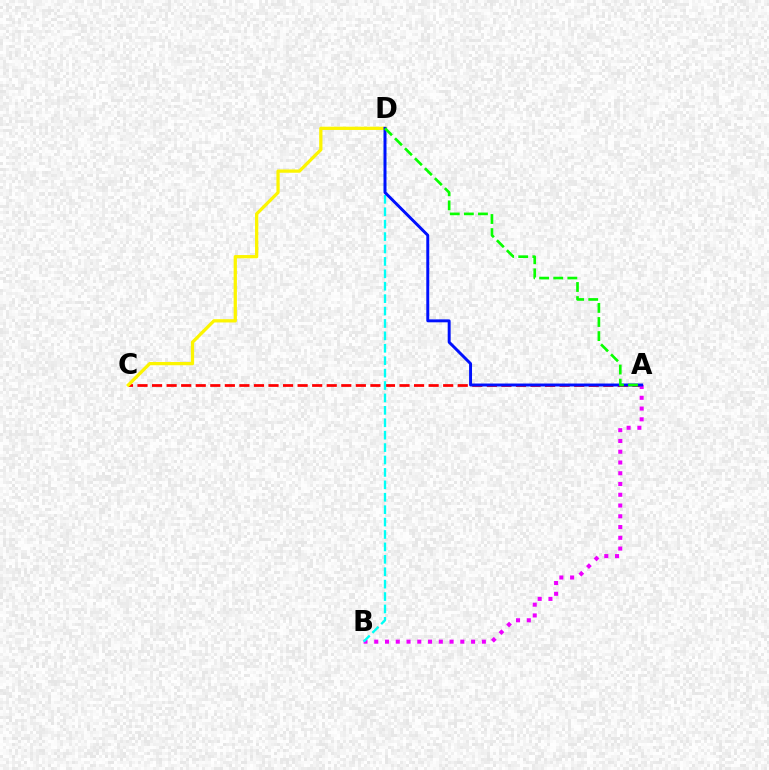{('A', 'C'): [{'color': '#ff0000', 'line_style': 'dashed', 'thickness': 1.98}], ('C', 'D'): [{'color': '#fcf500', 'line_style': 'solid', 'thickness': 2.35}], ('A', 'B'): [{'color': '#ee00ff', 'line_style': 'dotted', 'thickness': 2.92}], ('B', 'D'): [{'color': '#00fff6', 'line_style': 'dashed', 'thickness': 1.69}], ('A', 'D'): [{'color': '#0010ff', 'line_style': 'solid', 'thickness': 2.12}, {'color': '#08ff00', 'line_style': 'dashed', 'thickness': 1.92}]}